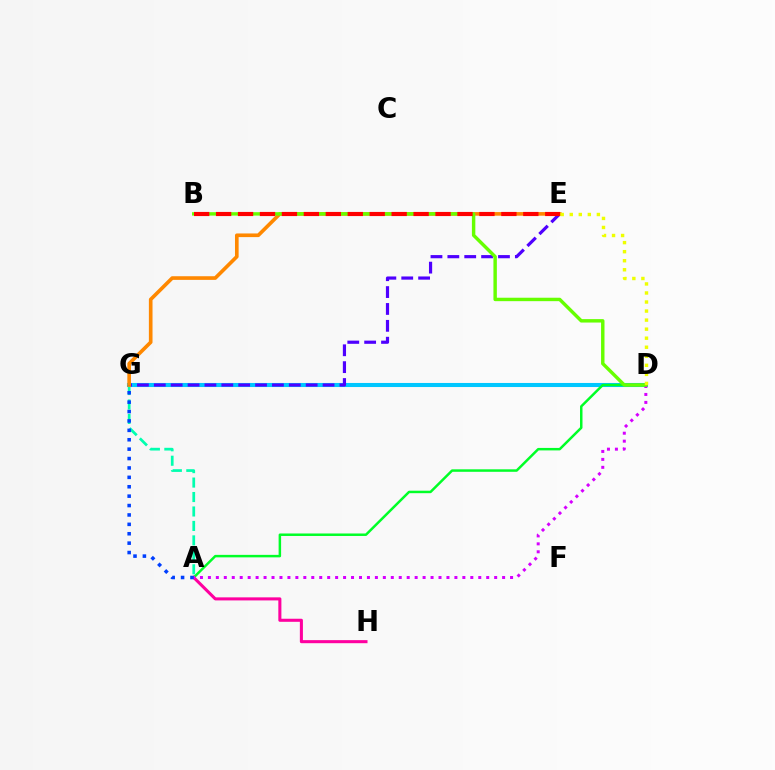{('D', 'G'): [{'color': '#00c7ff', 'line_style': 'solid', 'thickness': 2.93}], ('A', 'D'): [{'color': '#00ff27', 'line_style': 'solid', 'thickness': 1.79}, {'color': '#d600ff', 'line_style': 'dotted', 'thickness': 2.16}], ('E', 'G'): [{'color': '#4f00ff', 'line_style': 'dashed', 'thickness': 2.29}, {'color': '#ff8800', 'line_style': 'solid', 'thickness': 2.63}], ('A', 'H'): [{'color': '#ff00a0', 'line_style': 'solid', 'thickness': 2.2}], ('A', 'G'): [{'color': '#00ffaf', 'line_style': 'dashed', 'thickness': 1.96}, {'color': '#003fff', 'line_style': 'dotted', 'thickness': 2.55}], ('B', 'D'): [{'color': '#66ff00', 'line_style': 'solid', 'thickness': 2.47}], ('B', 'E'): [{'color': '#ff0000', 'line_style': 'dashed', 'thickness': 2.98}], ('D', 'E'): [{'color': '#eeff00', 'line_style': 'dotted', 'thickness': 2.46}]}